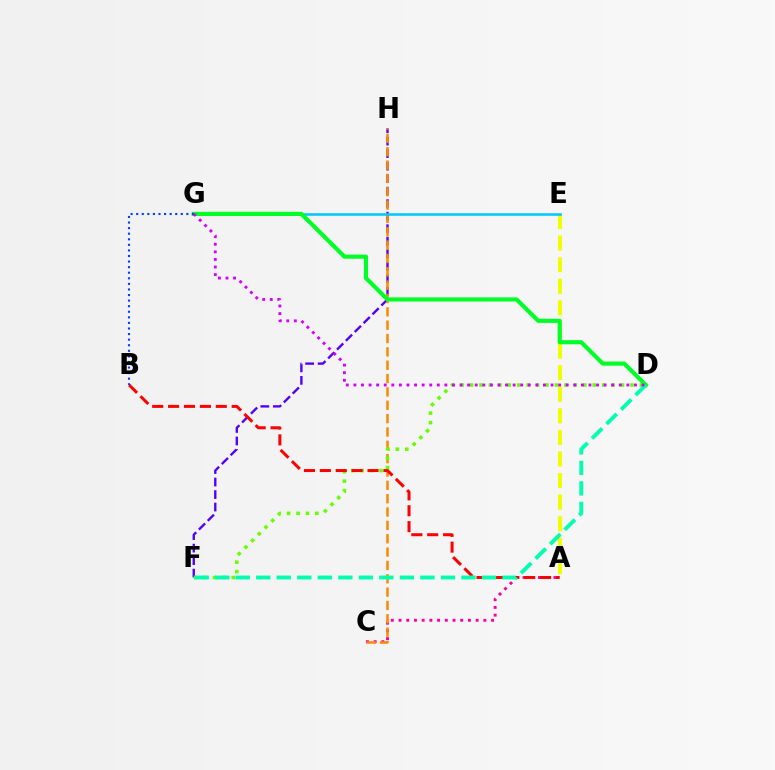{('A', 'C'): [{'color': '#ff00a0', 'line_style': 'dotted', 'thickness': 2.1}], ('F', 'H'): [{'color': '#4f00ff', 'line_style': 'dashed', 'thickness': 1.7}], ('C', 'H'): [{'color': '#ff8800', 'line_style': 'dashed', 'thickness': 1.81}], ('D', 'F'): [{'color': '#66ff00', 'line_style': 'dotted', 'thickness': 2.56}, {'color': '#00ffaf', 'line_style': 'dashed', 'thickness': 2.79}], ('A', 'E'): [{'color': '#eeff00', 'line_style': 'dashed', 'thickness': 2.93}], ('A', 'B'): [{'color': '#ff0000', 'line_style': 'dashed', 'thickness': 2.16}], ('E', 'G'): [{'color': '#00c7ff', 'line_style': 'solid', 'thickness': 1.84}], ('D', 'G'): [{'color': '#00ff27', 'line_style': 'solid', 'thickness': 2.98}, {'color': '#d600ff', 'line_style': 'dotted', 'thickness': 2.06}], ('B', 'G'): [{'color': '#003fff', 'line_style': 'dotted', 'thickness': 1.52}]}